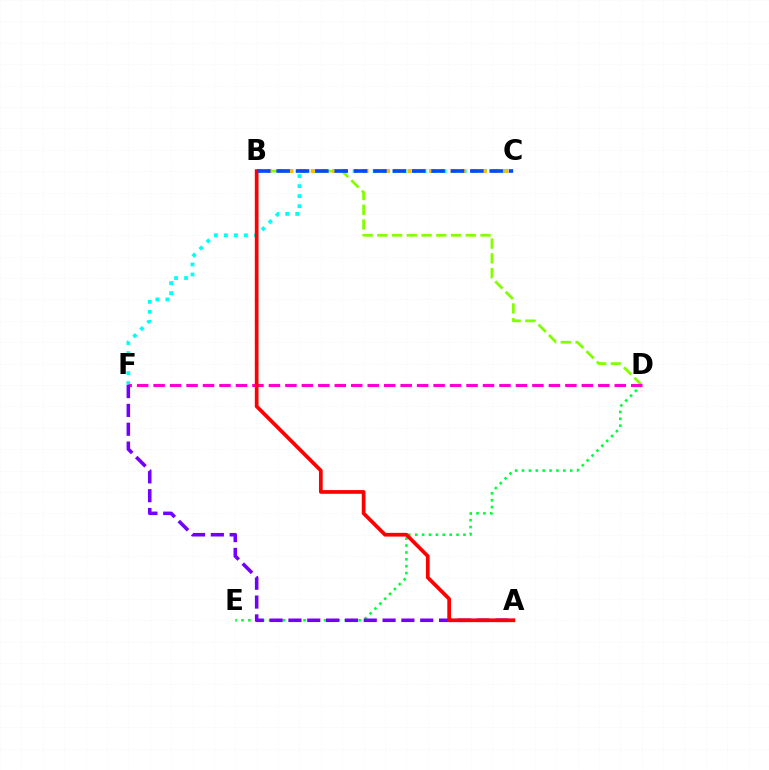{('D', 'E'): [{'color': '#00ff39', 'line_style': 'dotted', 'thickness': 1.87}], ('C', 'F'): [{'color': '#00fff6', 'line_style': 'dotted', 'thickness': 2.72}], ('B', 'D'): [{'color': '#84ff00', 'line_style': 'dashed', 'thickness': 2.0}], ('D', 'F'): [{'color': '#ff00cf', 'line_style': 'dashed', 'thickness': 2.24}], ('A', 'F'): [{'color': '#7200ff', 'line_style': 'dashed', 'thickness': 2.56}], ('B', 'C'): [{'color': '#ffbd00', 'line_style': 'dotted', 'thickness': 2.92}, {'color': '#004bff', 'line_style': 'dashed', 'thickness': 2.63}], ('A', 'B'): [{'color': '#ff0000', 'line_style': 'solid', 'thickness': 2.68}]}